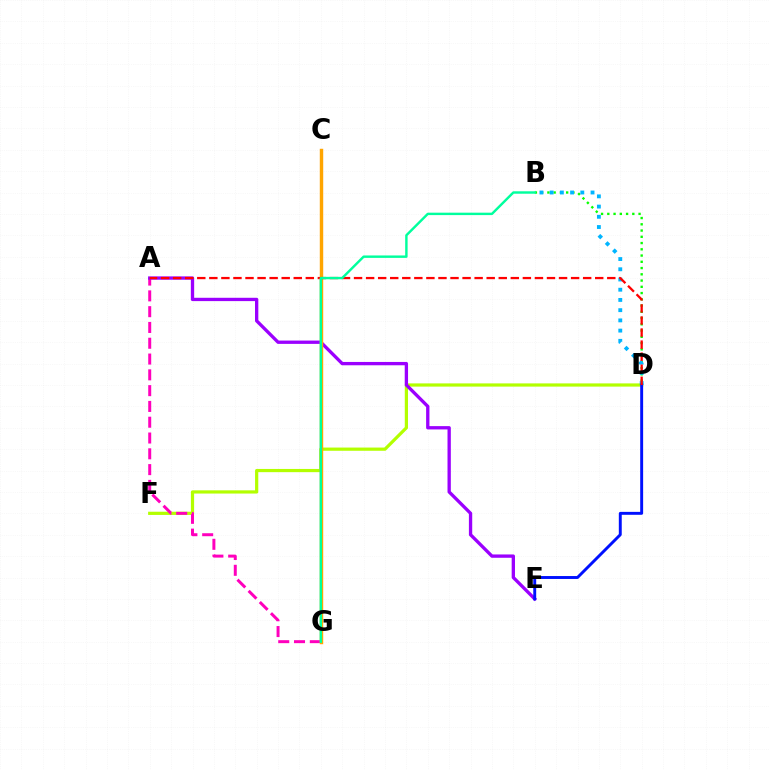{('D', 'F'): [{'color': '#b3ff00', 'line_style': 'solid', 'thickness': 2.31}], ('B', 'D'): [{'color': '#08ff00', 'line_style': 'dotted', 'thickness': 1.7}, {'color': '#00b5ff', 'line_style': 'dotted', 'thickness': 2.78}], ('A', 'G'): [{'color': '#ff00bd', 'line_style': 'dashed', 'thickness': 2.15}], ('A', 'E'): [{'color': '#9b00ff', 'line_style': 'solid', 'thickness': 2.39}], ('C', 'G'): [{'color': '#ffa500', 'line_style': 'solid', 'thickness': 2.46}], ('D', 'E'): [{'color': '#0010ff', 'line_style': 'solid', 'thickness': 2.11}], ('A', 'D'): [{'color': '#ff0000', 'line_style': 'dashed', 'thickness': 1.64}], ('B', 'G'): [{'color': '#00ff9d', 'line_style': 'solid', 'thickness': 1.75}]}